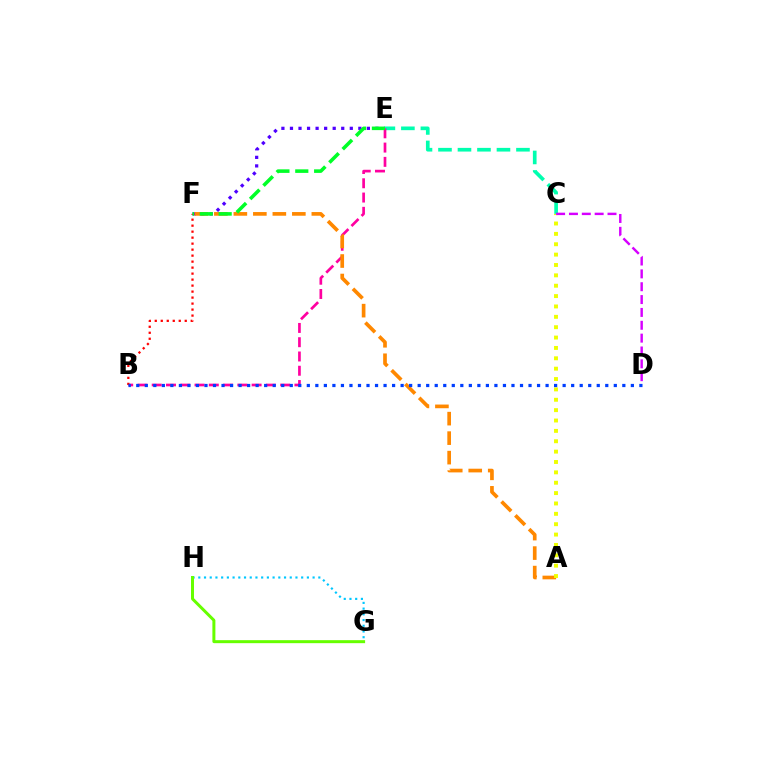{('C', 'E'): [{'color': '#00ffaf', 'line_style': 'dashed', 'thickness': 2.65}], ('G', 'H'): [{'color': '#00c7ff', 'line_style': 'dotted', 'thickness': 1.55}, {'color': '#66ff00', 'line_style': 'solid', 'thickness': 2.16}], ('B', 'E'): [{'color': '#ff00a0', 'line_style': 'dashed', 'thickness': 1.94}], ('E', 'F'): [{'color': '#4f00ff', 'line_style': 'dotted', 'thickness': 2.32}, {'color': '#00ff27', 'line_style': 'dashed', 'thickness': 2.56}], ('A', 'F'): [{'color': '#ff8800', 'line_style': 'dashed', 'thickness': 2.65}], ('A', 'C'): [{'color': '#eeff00', 'line_style': 'dotted', 'thickness': 2.82}], ('B', 'F'): [{'color': '#ff0000', 'line_style': 'dotted', 'thickness': 1.63}], ('B', 'D'): [{'color': '#003fff', 'line_style': 'dotted', 'thickness': 2.32}], ('C', 'D'): [{'color': '#d600ff', 'line_style': 'dashed', 'thickness': 1.75}]}